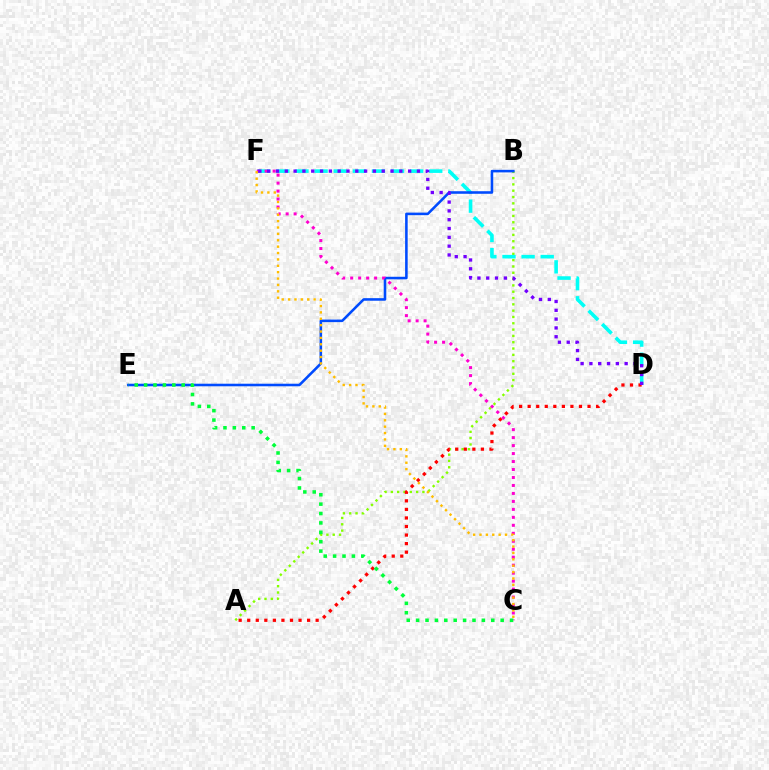{('A', 'B'): [{'color': '#84ff00', 'line_style': 'dotted', 'thickness': 1.72}], ('D', 'F'): [{'color': '#00fff6', 'line_style': 'dashed', 'thickness': 2.6}, {'color': '#7200ff', 'line_style': 'dotted', 'thickness': 2.39}], ('B', 'E'): [{'color': '#004bff', 'line_style': 'solid', 'thickness': 1.85}], ('C', 'F'): [{'color': '#ff00cf', 'line_style': 'dotted', 'thickness': 2.17}, {'color': '#ffbd00', 'line_style': 'dotted', 'thickness': 1.73}], ('A', 'D'): [{'color': '#ff0000', 'line_style': 'dotted', 'thickness': 2.32}], ('C', 'E'): [{'color': '#00ff39', 'line_style': 'dotted', 'thickness': 2.55}]}